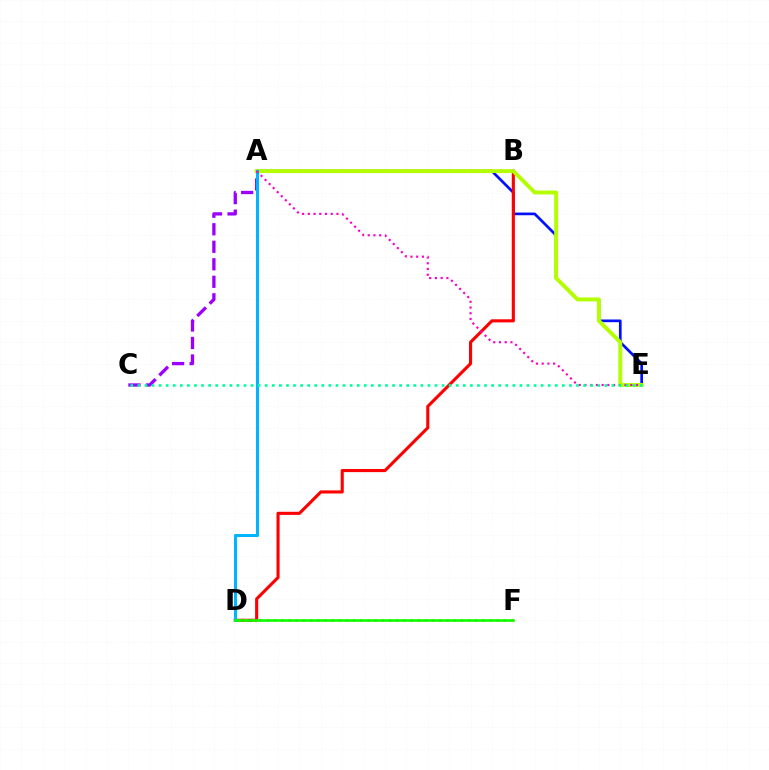{('A', 'E'): [{'color': '#0010ff', 'line_style': 'solid', 'thickness': 1.94}, {'color': '#b3ff00', 'line_style': 'solid', 'thickness': 2.82}, {'color': '#ff00bd', 'line_style': 'dotted', 'thickness': 1.56}], ('B', 'D'): [{'color': '#ff0000', 'line_style': 'solid', 'thickness': 2.24}], ('A', 'C'): [{'color': '#9b00ff', 'line_style': 'dashed', 'thickness': 2.38}], ('A', 'D'): [{'color': '#00b5ff', 'line_style': 'solid', 'thickness': 2.19}], ('D', 'F'): [{'color': '#ffa500', 'line_style': 'dotted', 'thickness': 1.95}, {'color': '#08ff00', 'line_style': 'solid', 'thickness': 1.85}], ('C', 'E'): [{'color': '#00ff9d', 'line_style': 'dotted', 'thickness': 1.92}]}